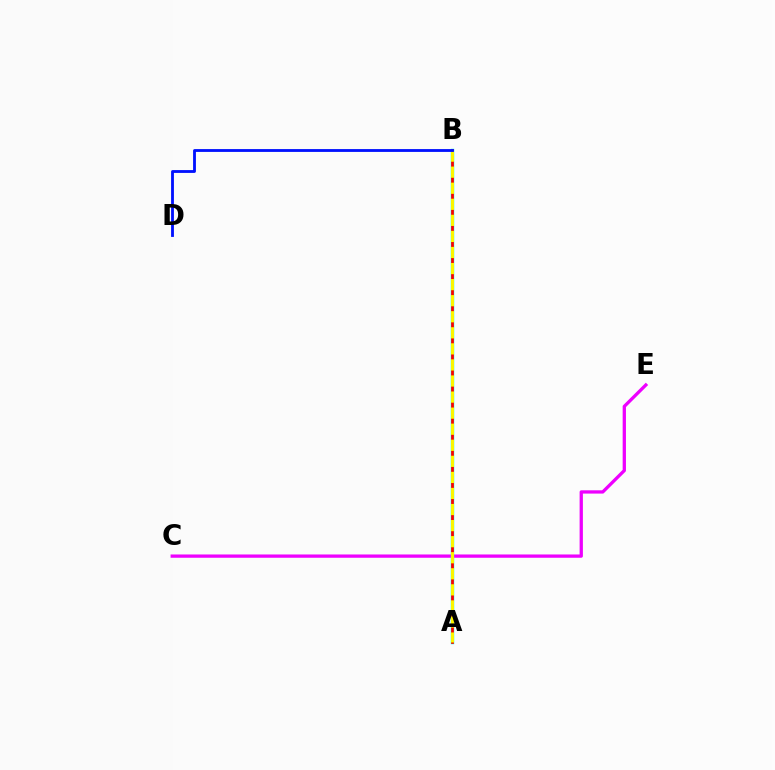{('A', 'B'): [{'color': '#08ff00', 'line_style': 'solid', 'thickness': 2.14}, {'color': '#00fff6', 'line_style': 'solid', 'thickness': 2.47}, {'color': '#ff0000', 'line_style': 'solid', 'thickness': 1.96}, {'color': '#fcf500', 'line_style': 'dashed', 'thickness': 2.18}], ('C', 'E'): [{'color': '#ee00ff', 'line_style': 'solid', 'thickness': 2.37}], ('B', 'D'): [{'color': '#0010ff', 'line_style': 'solid', 'thickness': 2.04}]}